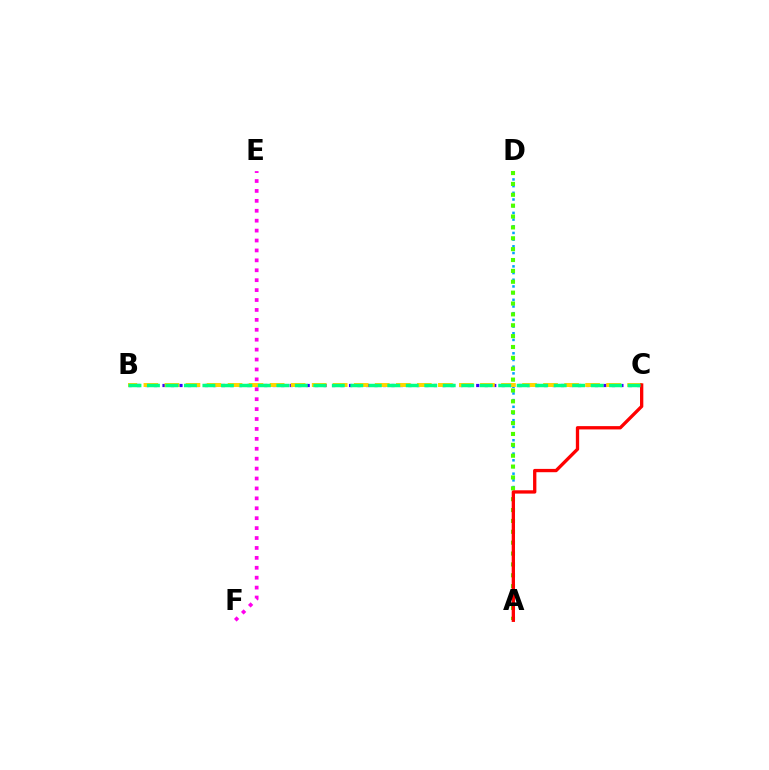{('A', 'D'): [{'color': '#009eff', 'line_style': 'dotted', 'thickness': 1.82}, {'color': '#4fff00', 'line_style': 'dotted', 'thickness': 2.95}], ('B', 'C'): [{'color': '#3700ff', 'line_style': 'dotted', 'thickness': 2.3}, {'color': '#ffd500', 'line_style': 'dashed', 'thickness': 2.86}, {'color': '#00ff86', 'line_style': 'dashed', 'thickness': 2.51}], ('A', 'C'): [{'color': '#ff0000', 'line_style': 'solid', 'thickness': 2.38}], ('E', 'F'): [{'color': '#ff00ed', 'line_style': 'dotted', 'thickness': 2.69}]}